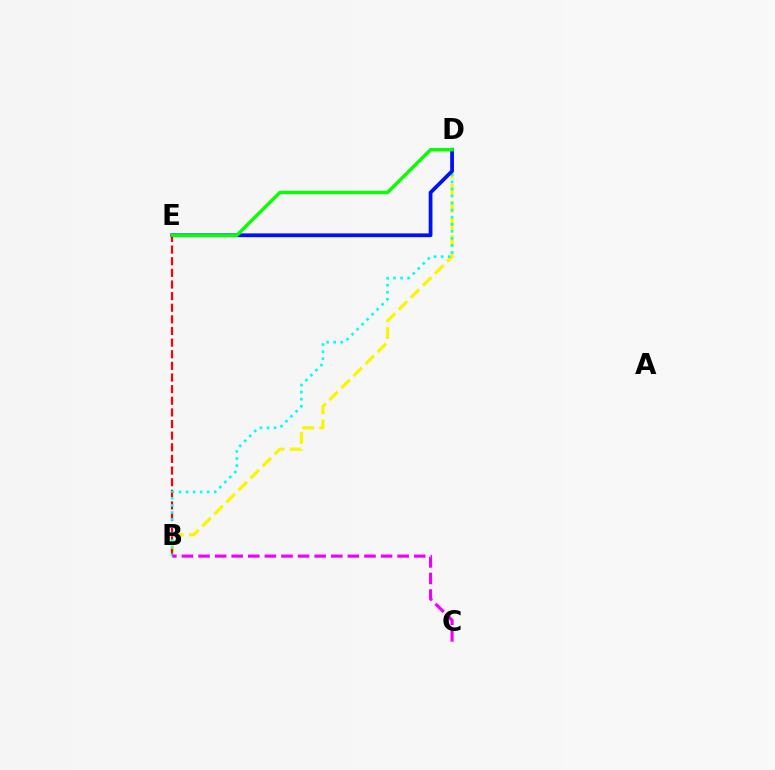{('B', 'D'): [{'color': '#fcf500', 'line_style': 'dashed', 'thickness': 2.31}, {'color': '#00fff6', 'line_style': 'dotted', 'thickness': 1.92}], ('B', 'E'): [{'color': '#ff0000', 'line_style': 'dashed', 'thickness': 1.58}], ('D', 'E'): [{'color': '#0010ff', 'line_style': 'solid', 'thickness': 2.71}, {'color': '#08ff00', 'line_style': 'solid', 'thickness': 2.47}], ('B', 'C'): [{'color': '#ee00ff', 'line_style': 'dashed', 'thickness': 2.25}]}